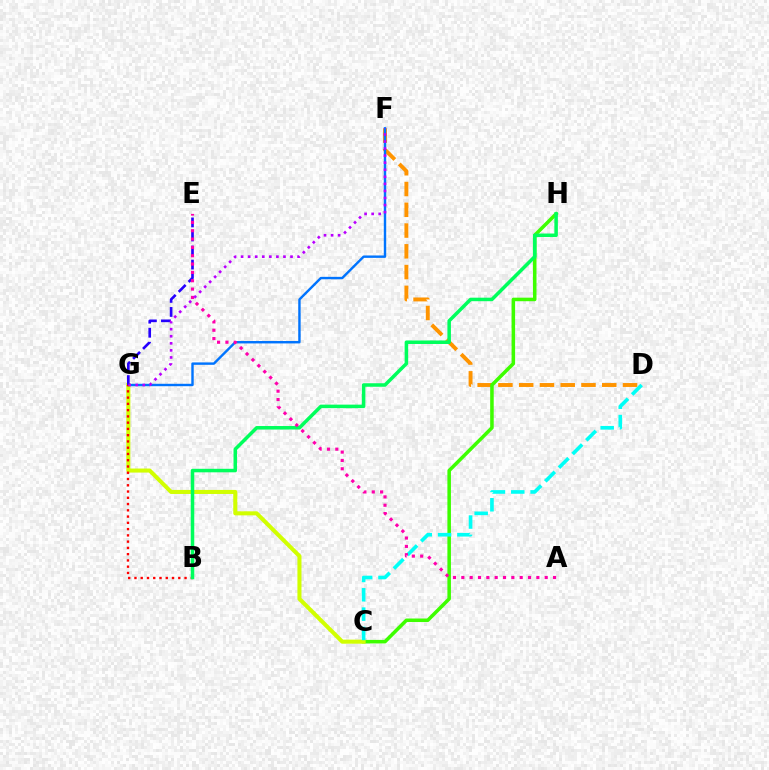{('D', 'F'): [{'color': '#ff9400', 'line_style': 'dashed', 'thickness': 2.82}], ('C', 'H'): [{'color': '#3dff00', 'line_style': 'solid', 'thickness': 2.55}], ('C', 'G'): [{'color': '#d1ff00', 'line_style': 'solid', 'thickness': 2.91}], ('F', 'G'): [{'color': '#0074ff', 'line_style': 'solid', 'thickness': 1.74}, {'color': '#b900ff', 'line_style': 'dotted', 'thickness': 1.92}], ('B', 'G'): [{'color': '#ff0000', 'line_style': 'dotted', 'thickness': 1.7}], ('C', 'D'): [{'color': '#00fff6', 'line_style': 'dashed', 'thickness': 2.63}], ('E', 'G'): [{'color': '#2500ff', 'line_style': 'dashed', 'thickness': 1.91}], ('B', 'H'): [{'color': '#00ff5c', 'line_style': 'solid', 'thickness': 2.53}], ('A', 'E'): [{'color': '#ff00ac', 'line_style': 'dotted', 'thickness': 2.27}]}